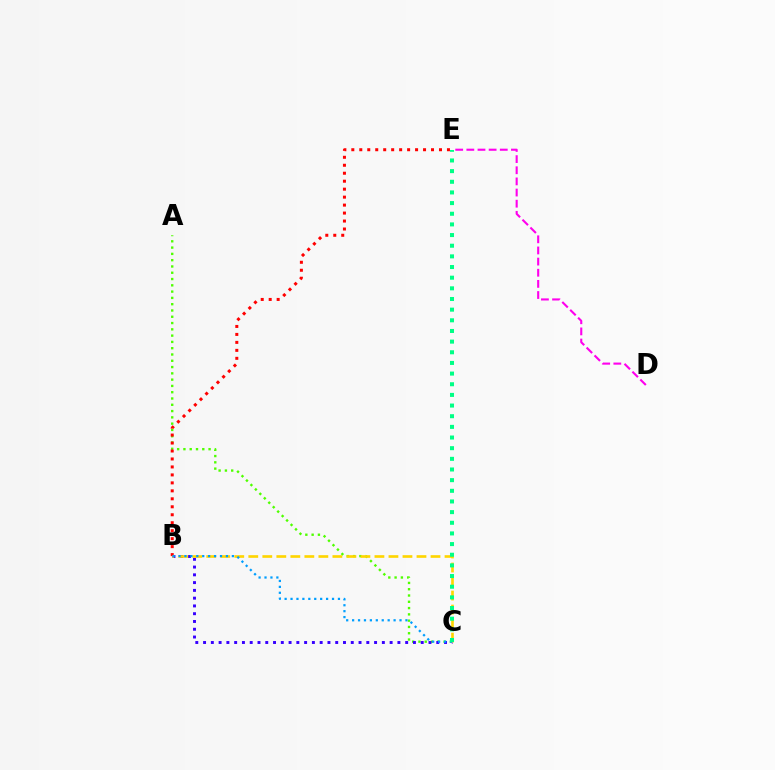{('A', 'C'): [{'color': '#4fff00', 'line_style': 'dotted', 'thickness': 1.71}], ('B', 'C'): [{'color': '#3700ff', 'line_style': 'dotted', 'thickness': 2.11}, {'color': '#ffd500', 'line_style': 'dashed', 'thickness': 1.9}, {'color': '#009eff', 'line_style': 'dotted', 'thickness': 1.61}], ('B', 'E'): [{'color': '#ff0000', 'line_style': 'dotted', 'thickness': 2.17}], ('D', 'E'): [{'color': '#ff00ed', 'line_style': 'dashed', 'thickness': 1.51}], ('C', 'E'): [{'color': '#00ff86', 'line_style': 'dotted', 'thickness': 2.9}]}